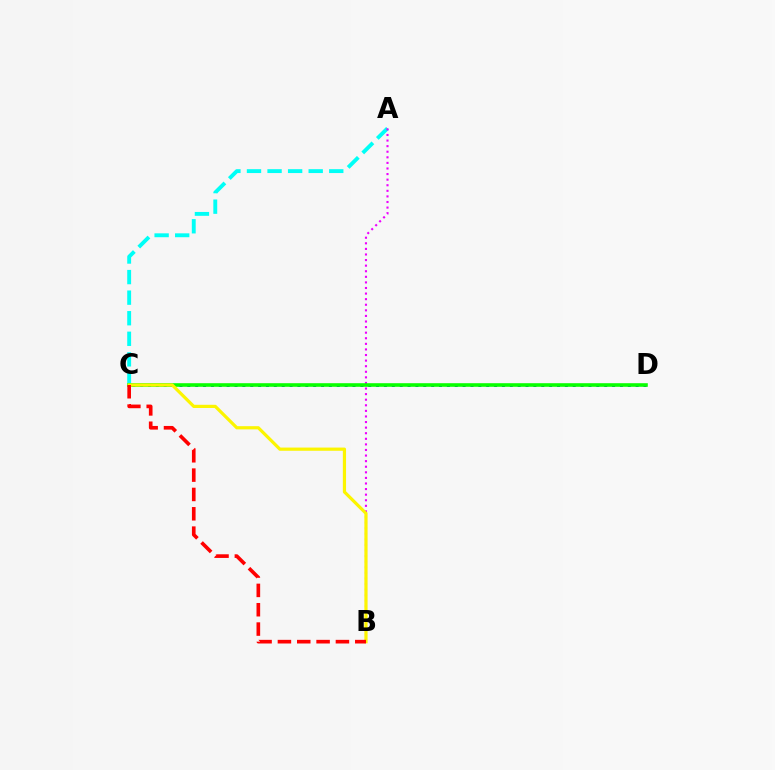{('A', 'C'): [{'color': '#00fff6', 'line_style': 'dashed', 'thickness': 2.79}], ('C', 'D'): [{'color': '#0010ff', 'line_style': 'dotted', 'thickness': 2.14}, {'color': '#08ff00', 'line_style': 'solid', 'thickness': 2.59}], ('A', 'B'): [{'color': '#ee00ff', 'line_style': 'dotted', 'thickness': 1.52}], ('B', 'C'): [{'color': '#fcf500', 'line_style': 'solid', 'thickness': 2.3}, {'color': '#ff0000', 'line_style': 'dashed', 'thickness': 2.63}]}